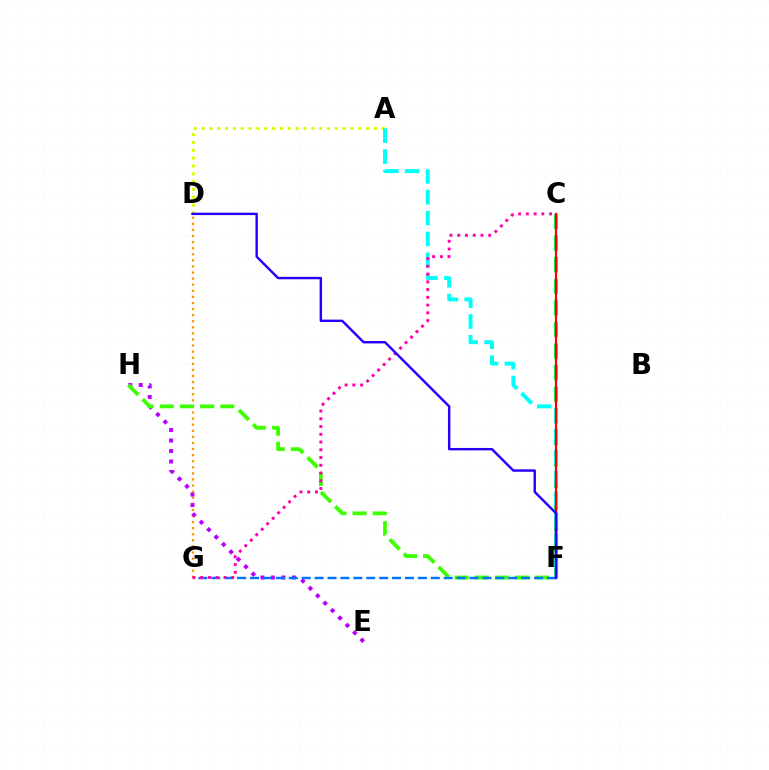{('C', 'F'): [{'color': '#00ff5c', 'line_style': 'dashed', 'thickness': 2.93}, {'color': '#ff0000', 'line_style': 'solid', 'thickness': 1.6}], ('D', 'G'): [{'color': '#ff9400', 'line_style': 'dotted', 'thickness': 1.65}], ('A', 'D'): [{'color': '#d1ff00', 'line_style': 'dotted', 'thickness': 2.13}], ('A', 'F'): [{'color': '#00fff6', 'line_style': 'dashed', 'thickness': 2.84}], ('E', 'H'): [{'color': '#b900ff', 'line_style': 'dotted', 'thickness': 2.85}], ('F', 'H'): [{'color': '#3dff00', 'line_style': 'dashed', 'thickness': 2.74}], ('F', 'G'): [{'color': '#0074ff', 'line_style': 'dashed', 'thickness': 1.75}], ('C', 'G'): [{'color': '#ff00ac', 'line_style': 'dotted', 'thickness': 2.11}], ('D', 'F'): [{'color': '#2500ff', 'line_style': 'solid', 'thickness': 1.74}]}